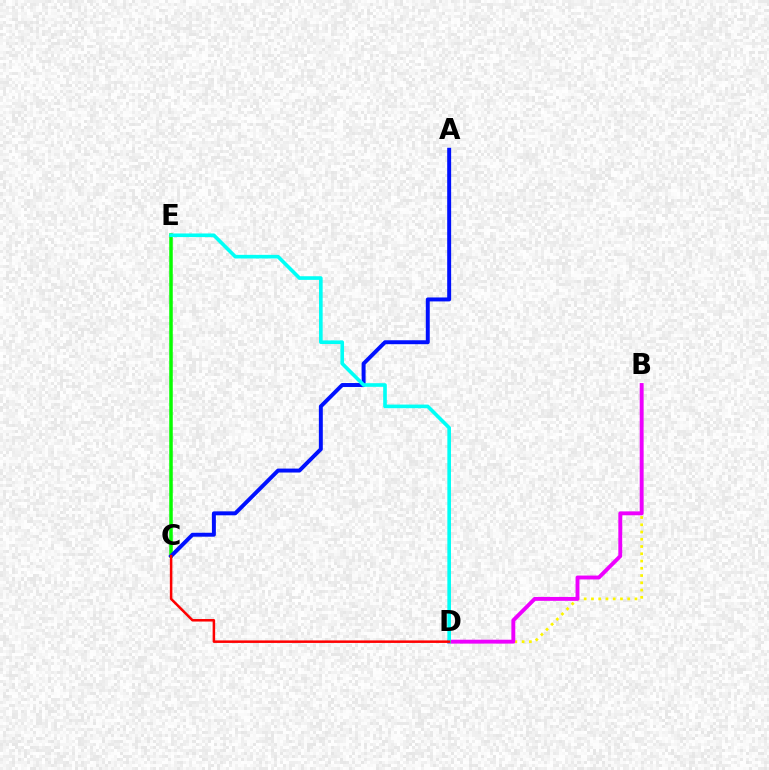{('C', 'E'): [{'color': '#08ff00', 'line_style': 'solid', 'thickness': 2.54}], ('B', 'D'): [{'color': '#fcf500', 'line_style': 'dotted', 'thickness': 1.97}, {'color': '#ee00ff', 'line_style': 'solid', 'thickness': 2.8}], ('A', 'C'): [{'color': '#0010ff', 'line_style': 'solid', 'thickness': 2.84}], ('D', 'E'): [{'color': '#00fff6', 'line_style': 'solid', 'thickness': 2.61}], ('C', 'D'): [{'color': '#ff0000', 'line_style': 'solid', 'thickness': 1.81}]}